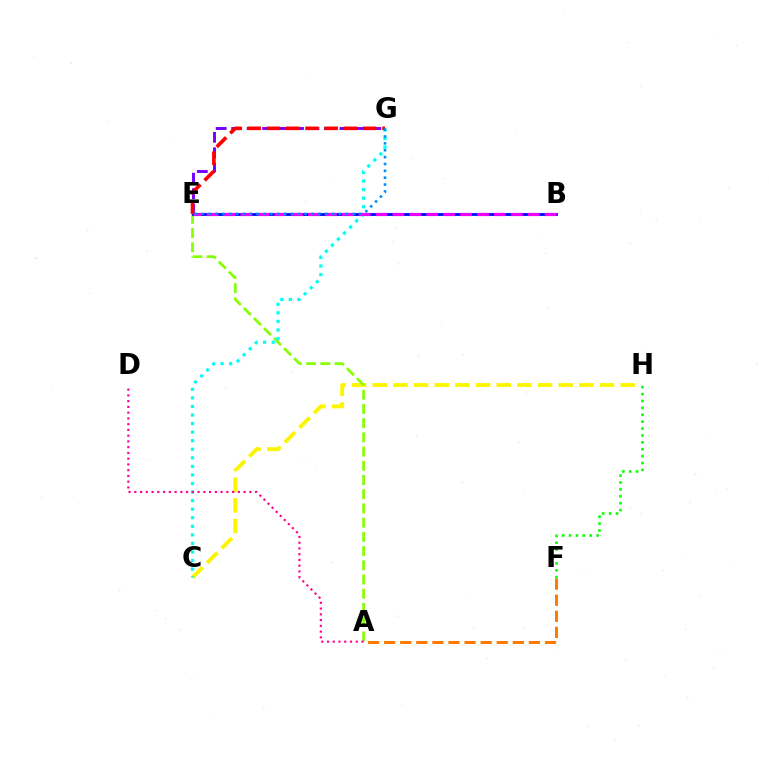{('B', 'E'): [{'color': '#00ff74', 'line_style': 'dashed', 'thickness': 2.14}, {'color': '#0010ff', 'line_style': 'solid', 'thickness': 2.07}, {'color': '#ee00ff', 'line_style': 'dashed', 'thickness': 2.3}], ('C', 'H'): [{'color': '#fcf500', 'line_style': 'dashed', 'thickness': 2.81}], ('A', 'E'): [{'color': '#84ff00', 'line_style': 'dashed', 'thickness': 1.93}], ('F', 'H'): [{'color': '#08ff00', 'line_style': 'dotted', 'thickness': 1.88}], ('C', 'G'): [{'color': '#00fff6', 'line_style': 'dotted', 'thickness': 2.33}], ('E', 'G'): [{'color': '#7200ff', 'line_style': 'dashed', 'thickness': 2.1}, {'color': '#ff0000', 'line_style': 'dashed', 'thickness': 2.62}, {'color': '#008cff', 'line_style': 'dotted', 'thickness': 1.87}], ('A', 'F'): [{'color': '#ff7c00', 'line_style': 'dashed', 'thickness': 2.19}], ('A', 'D'): [{'color': '#ff0094', 'line_style': 'dotted', 'thickness': 1.56}]}